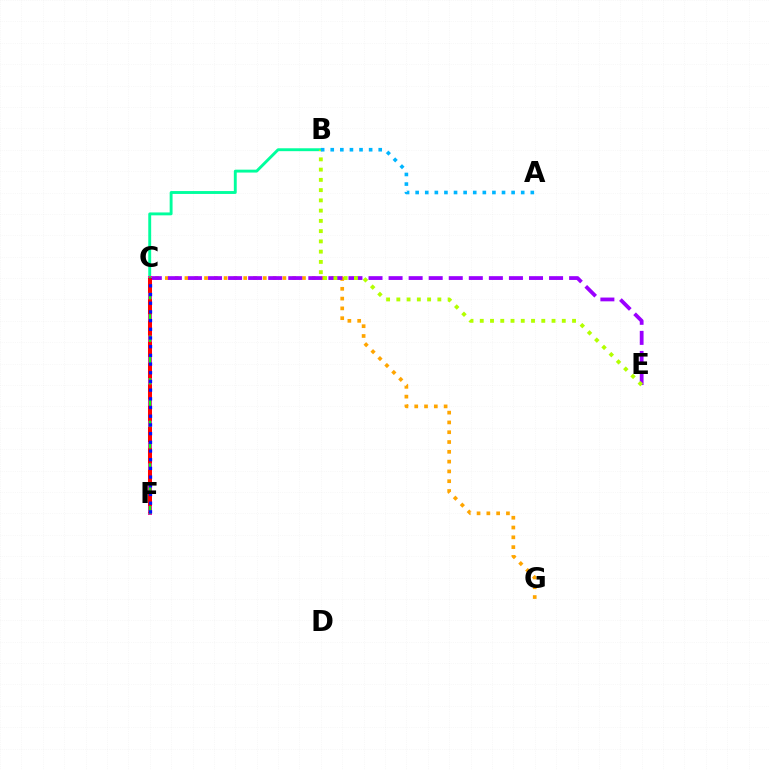{('B', 'C'): [{'color': '#00ff9d', 'line_style': 'solid', 'thickness': 2.08}], ('C', 'G'): [{'color': '#ffa500', 'line_style': 'dotted', 'thickness': 2.66}], ('C', 'E'): [{'color': '#9b00ff', 'line_style': 'dashed', 'thickness': 2.73}], ('C', 'F'): [{'color': '#ff00bd', 'line_style': 'solid', 'thickness': 2.87}, {'color': '#08ff00', 'line_style': 'solid', 'thickness': 1.78}, {'color': '#ff0000', 'line_style': 'dashed', 'thickness': 2.89}, {'color': '#0010ff', 'line_style': 'dotted', 'thickness': 2.36}], ('B', 'E'): [{'color': '#b3ff00', 'line_style': 'dotted', 'thickness': 2.79}], ('A', 'B'): [{'color': '#00b5ff', 'line_style': 'dotted', 'thickness': 2.61}]}